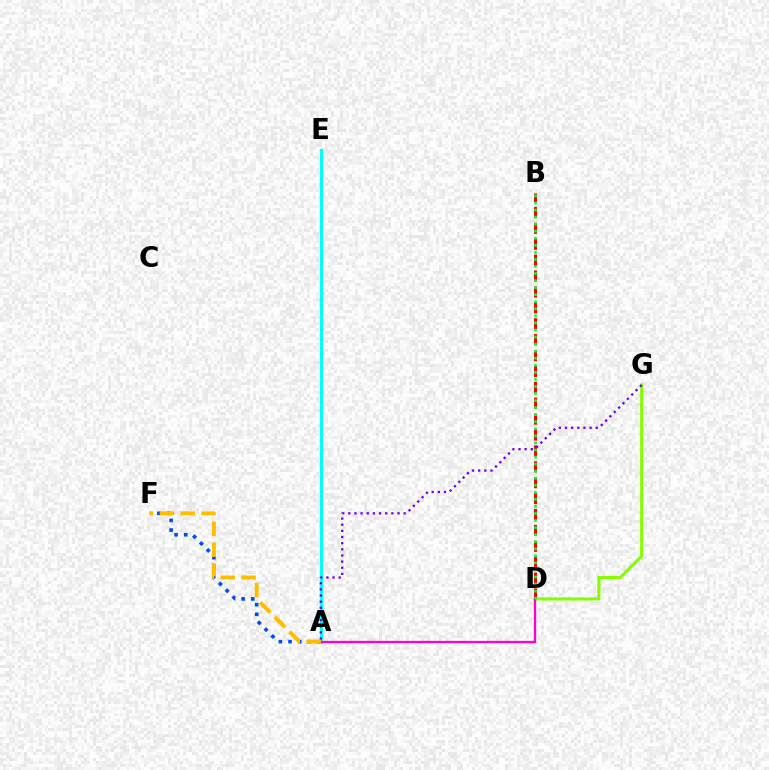{('A', 'F'): [{'color': '#004bff', 'line_style': 'dotted', 'thickness': 2.62}, {'color': '#ffbd00', 'line_style': 'dashed', 'thickness': 2.83}], ('B', 'D'): [{'color': '#ff0000', 'line_style': 'dashed', 'thickness': 2.16}, {'color': '#00ff39', 'line_style': 'dotted', 'thickness': 1.92}], ('A', 'E'): [{'color': '#00fff6', 'line_style': 'solid', 'thickness': 2.26}], ('D', 'G'): [{'color': '#84ff00', 'line_style': 'solid', 'thickness': 2.23}], ('A', 'G'): [{'color': '#7200ff', 'line_style': 'dotted', 'thickness': 1.67}], ('A', 'D'): [{'color': '#ff00cf', 'line_style': 'solid', 'thickness': 1.64}]}